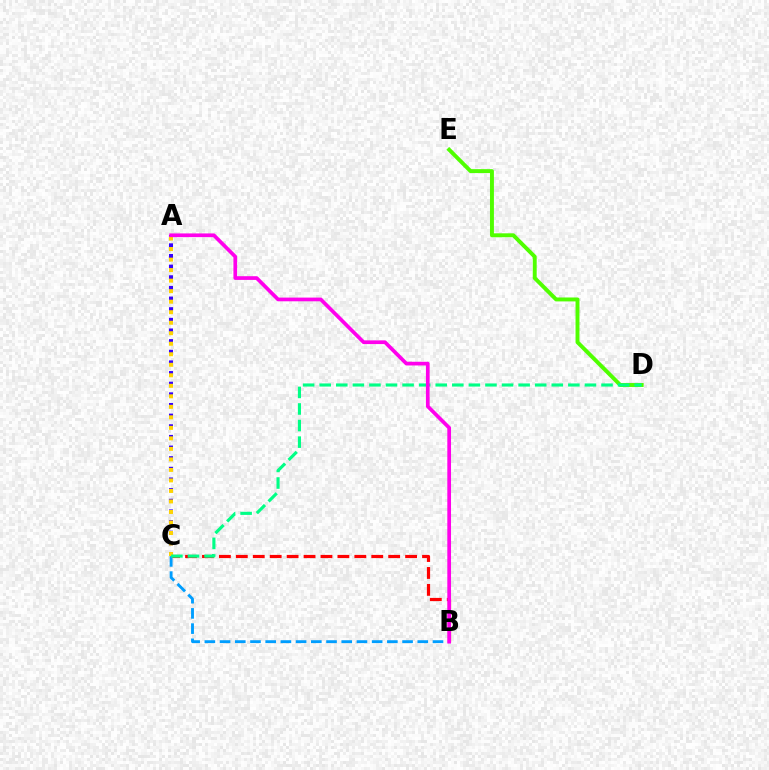{('B', 'C'): [{'color': '#ff0000', 'line_style': 'dashed', 'thickness': 2.3}, {'color': '#009eff', 'line_style': 'dashed', 'thickness': 2.07}], ('D', 'E'): [{'color': '#4fff00', 'line_style': 'solid', 'thickness': 2.83}], ('A', 'C'): [{'color': '#3700ff', 'line_style': 'dotted', 'thickness': 2.89}, {'color': '#ffd500', 'line_style': 'dotted', 'thickness': 2.86}], ('C', 'D'): [{'color': '#00ff86', 'line_style': 'dashed', 'thickness': 2.25}], ('A', 'B'): [{'color': '#ff00ed', 'line_style': 'solid', 'thickness': 2.67}]}